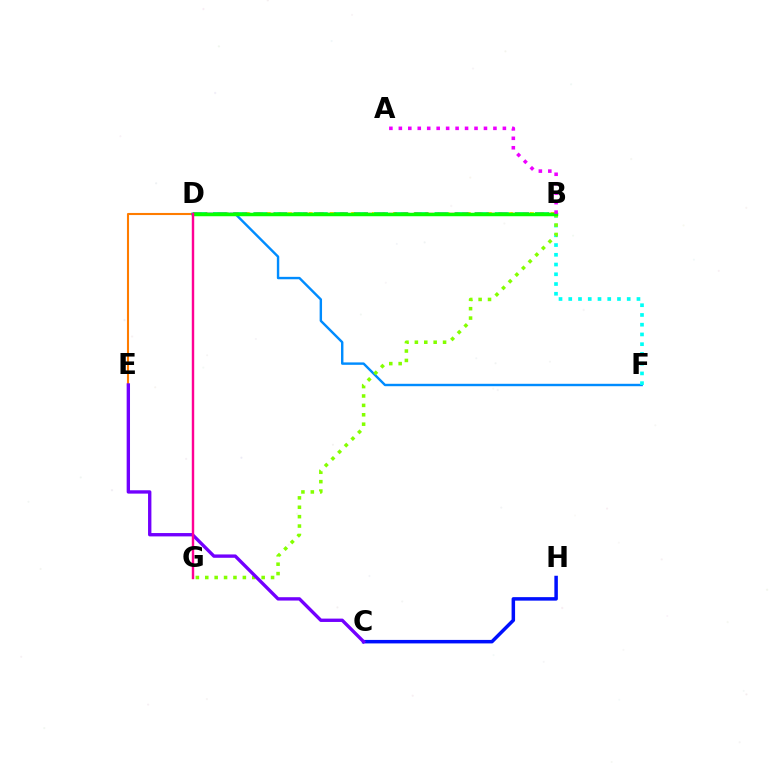{('D', 'E'): [{'color': '#ff7c00', 'line_style': 'solid', 'thickness': 1.51}], ('B', 'D'): [{'color': '#fcf500', 'line_style': 'dotted', 'thickness': 2.86}, {'color': '#00ff74', 'line_style': 'dashed', 'thickness': 2.73}, {'color': '#ff0000', 'line_style': 'dashed', 'thickness': 1.66}, {'color': '#08ff00', 'line_style': 'solid', 'thickness': 2.49}], ('D', 'F'): [{'color': '#008cff', 'line_style': 'solid', 'thickness': 1.74}], ('B', 'F'): [{'color': '#00fff6', 'line_style': 'dotted', 'thickness': 2.65}], ('C', 'H'): [{'color': '#0010ff', 'line_style': 'solid', 'thickness': 2.52}], ('B', 'G'): [{'color': '#84ff00', 'line_style': 'dotted', 'thickness': 2.55}], ('A', 'B'): [{'color': '#ee00ff', 'line_style': 'dotted', 'thickness': 2.57}], ('C', 'E'): [{'color': '#7200ff', 'line_style': 'solid', 'thickness': 2.42}], ('D', 'G'): [{'color': '#ff0094', 'line_style': 'solid', 'thickness': 1.74}]}